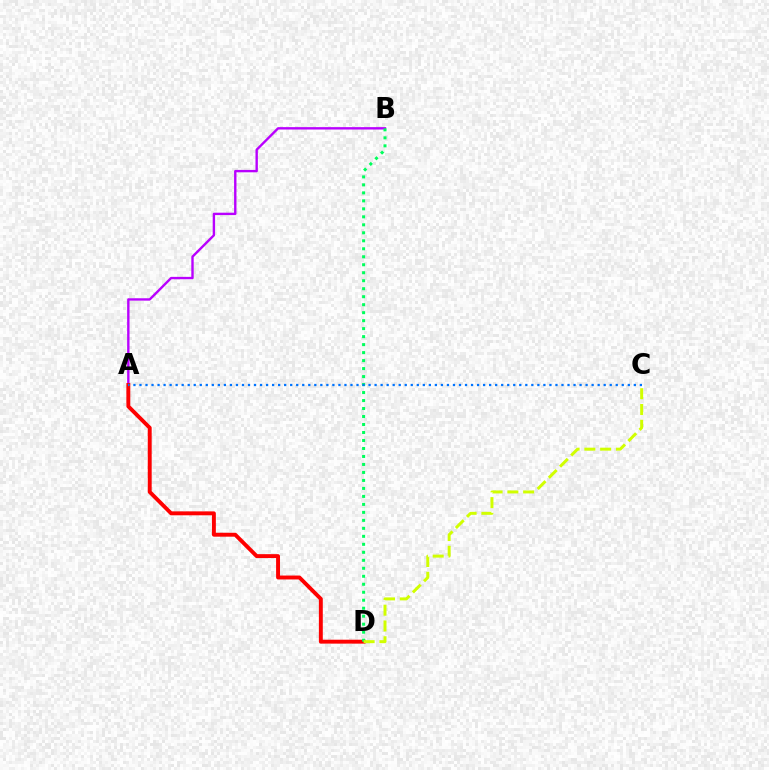{('A', 'B'): [{'color': '#b900ff', 'line_style': 'solid', 'thickness': 1.72}], ('A', 'D'): [{'color': '#ff0000', 'line_style': 'solid', 'thickness': 2.82}], ('B', 'D'): [{'color': '#00ff5c', 'line_style': 'dotted', 'thickness': 2.17}], ('C', 'D'): [{'color': '#d1ff00', 'line_style': 'dashed', 'thickness': 2.14}], ('A', 'C'): [{'color': '#0074ff', 'line_style': 'dotted', 'thickness': 1.64}]}